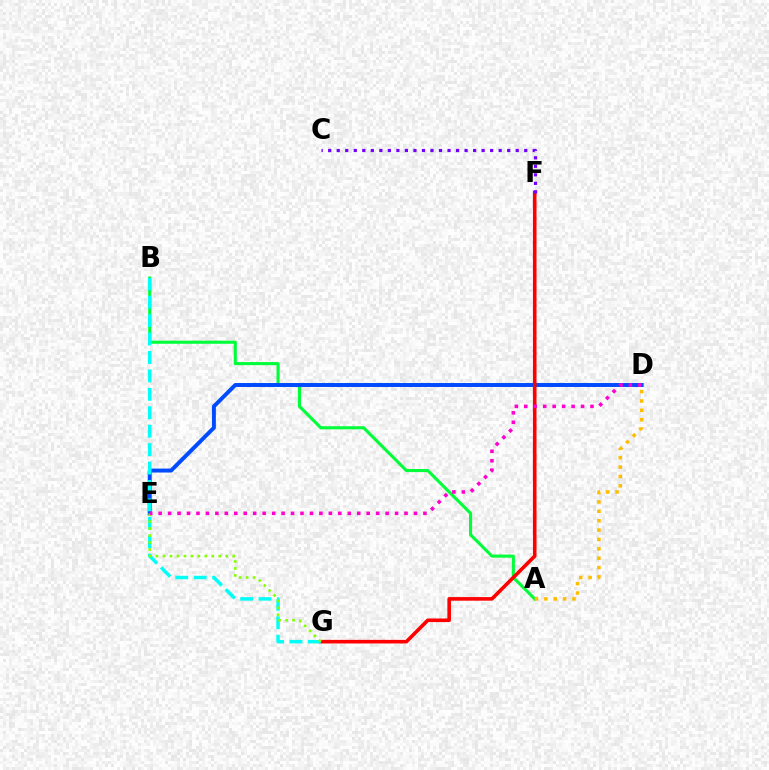{('A', 'B'): [{'color': '#00ff39', 'line_style': 'solid', 'thickness': 2.22}], ('D', 'E'): [{'color': '#004bff', 'line_style': 'solid', 'thickness': 2.85}, {'color': '#ff00cf', 'line_style': 'dotted', 'thickness': 2.57}], ('F', 'G'): [{'color': '#ff0000', 'line_style': 'solid', 'thickness': 2.59}], ('B', 'G'): [{'color': '#00fff6', 'line_style': 'dashed', 'thickness': 2.5}], ('E', 'G'): [{'color': '#84ff00', 'line_style': 'dotted', 'thickness': 1.89}], ('C', 'F'): [{'color': '#7200ff', 'line_style': 'dotted', 'thickness': 2.32}], ('A', 'D'): [{'color': '#ffbd00', 'line_style': 'dotted', 'thickness': 2.55}]}